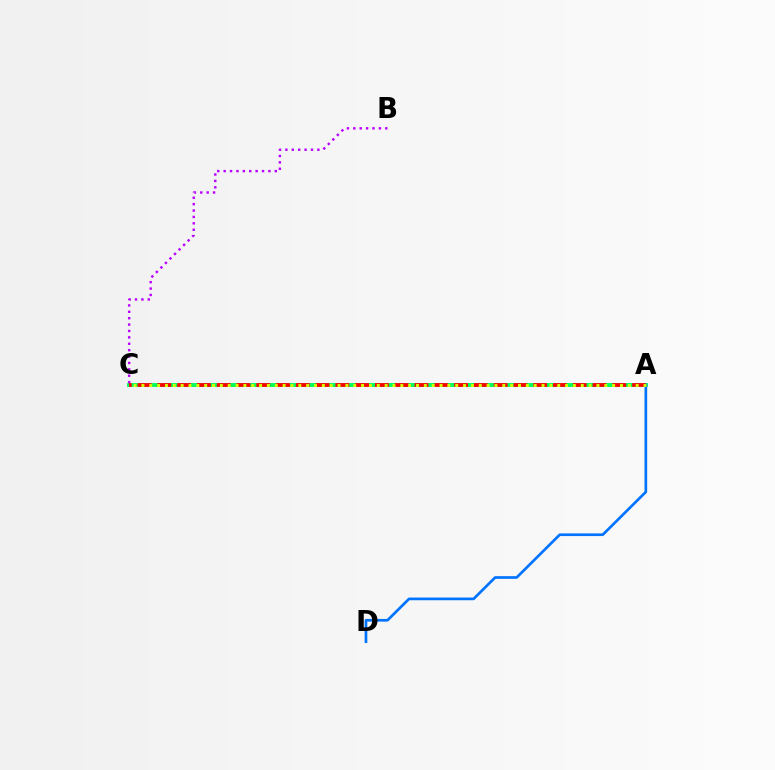{('A', 'C'): [{'color': '#00ff5c', 'line_style': 'solid', 'thickness': 2.79}, {'color': '#ff0000', 'line_style': 'dashed', 'thickness': 2.69}, {'color': '#d1ff00', 'line_style': 'dotted', 'thickness': 2.13}], ('B', 'C'): [{'color': '#b900ff', 'line_style': 'dotted', 'thickness': 1.74}], ('A', 'D'): [{'color': '#0074ff', 'line_style': 'solid', 'thickness': 1.93}]}